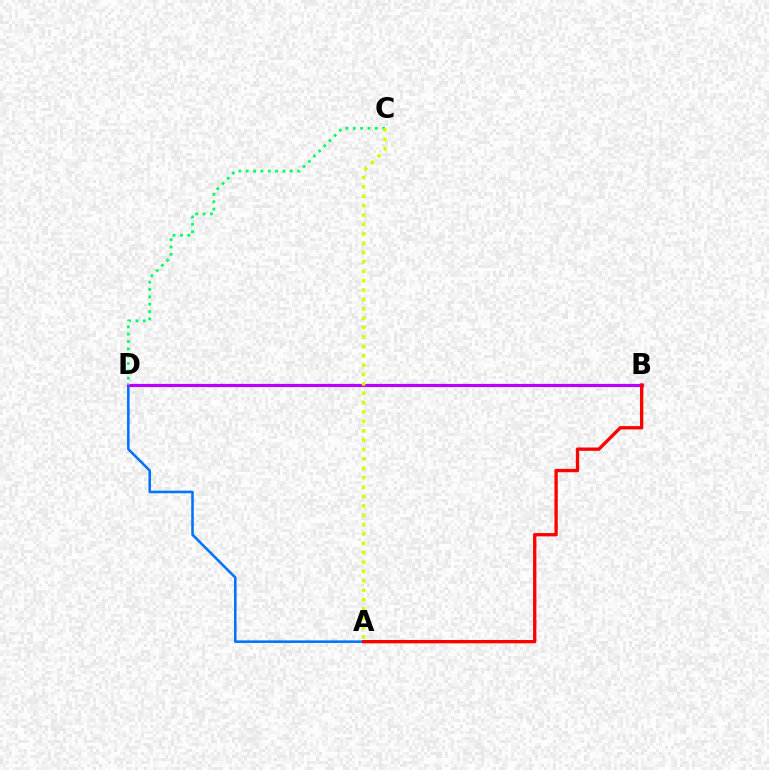{('A', 'D'): [{'color': '#0074ff', 'line_style': 'solid', 'thickness': 1.85}], ('B', 'D'): [{'color': '#b900ff', 'line_style': 'solid', 'thickness': 2.29}], ('C', 'D'): [{'color': '#00ff5c', 'line_style': 'dotted', 'thickness': 1.99}], ('A', 'B'): [{'color': '#ff0000', 'line_style': 'solid', 'thickness': 2.39}], ('A', 'C'): [{'color': '#d1ff00', 'line_style': 'dotted', 'thickness': 2.55}]}